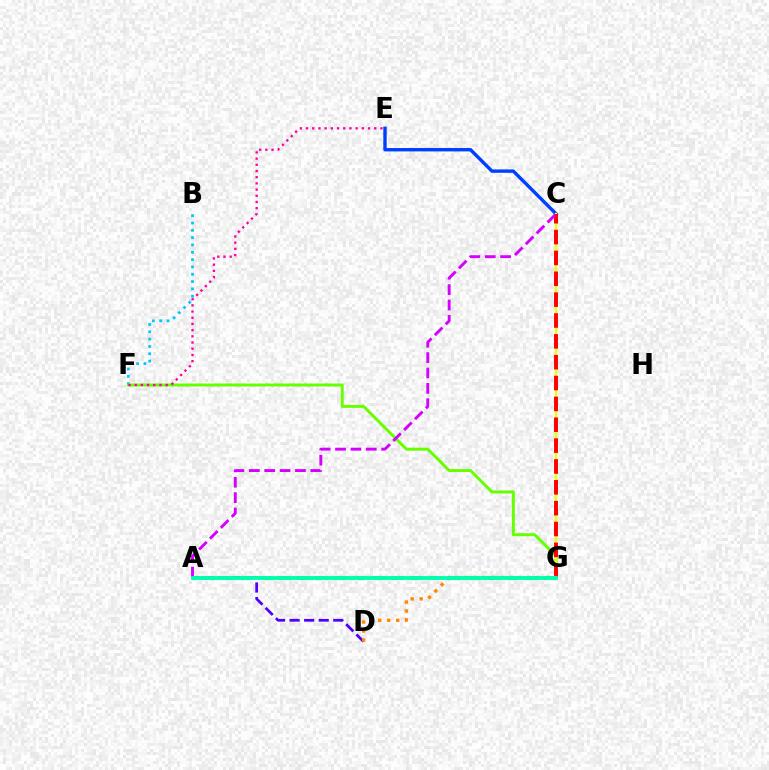{('C', 'E'): [{'color': '#003fff', 'line_style': 'solid', 'thickness': 2.43}], ('A', 'D'): [{'color': '#4f00ff', 'line_style': 'dashed', 'thickness': 1.98}], ('B', 'F'): [{'color': '#00c7ff', 'line_style': 'dotted', 'thickness': 1.99}], ('F', 'G'): [{'color': '#66ff00', 'line_style': 'solid', 'thickness': 2.13}], ('C', 'G'): [{'color': '#eeff00', 'line_style': 'solid', 'thickness': 1.66}, {'color': '#ff0000', 'line_style': 'dashed', 'thickness': 2.83}], ('D', 'G'): [{'color': '#ff8800', 'line_style': 'dotted', 'thickness': 2.44}], ('A', 'G'): [{'color': '#00ff27', 'line_style': 'dashed', 'thickness': 2.58}, {'color': '#00ffaf', 'line_style': 'solid', 'thickness': 2.76}], ('A', 'C'): [{'color': '#d600ff', 'line_style': 'dashed', 'thickness': 2.09}], ('E', 'F'): [{'color': '#ff00a0', 'line_style': 'dotted', 'thickness': 1.68}]}